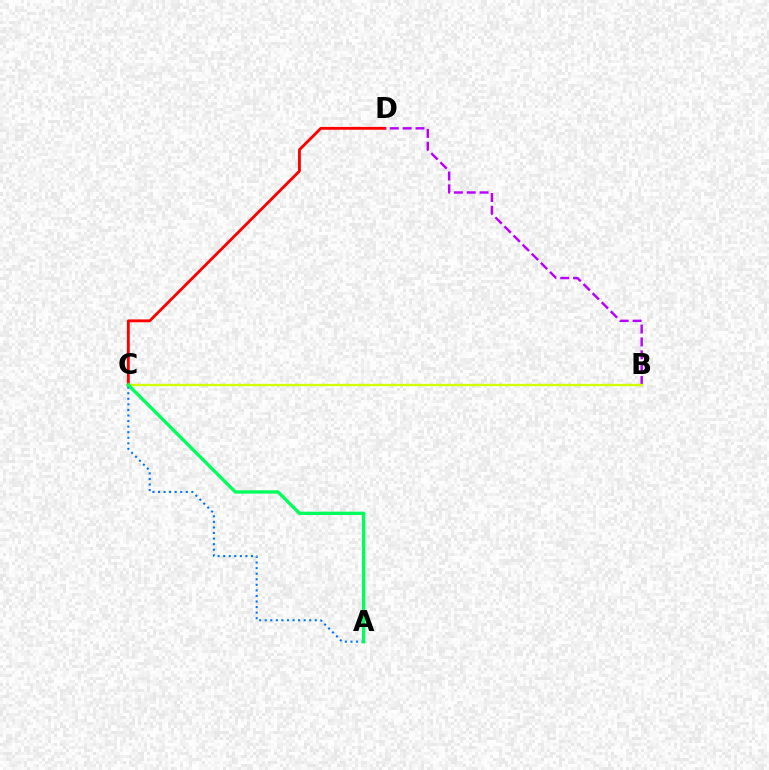{('C', 'D'): [{'color': '#ff0000', 'line_style': 'solid', 'thickness': 2.04}], ('A', 'C'): [{'color': '#0074ff', 'line_style': 'dotted', 'thickness': 1.51}, {'color': '#00ff5c', 'line_style': 'solid', 'thickness': 2.39}], ('B', 'D'): [{'color': '#b900ff', 'line_style': 'dashed', 'thickness': 1.75}], ('B', 'C'): [{'color': '#d1ff00', 'line_style': 'solid', 'thickness': 1.68}]}